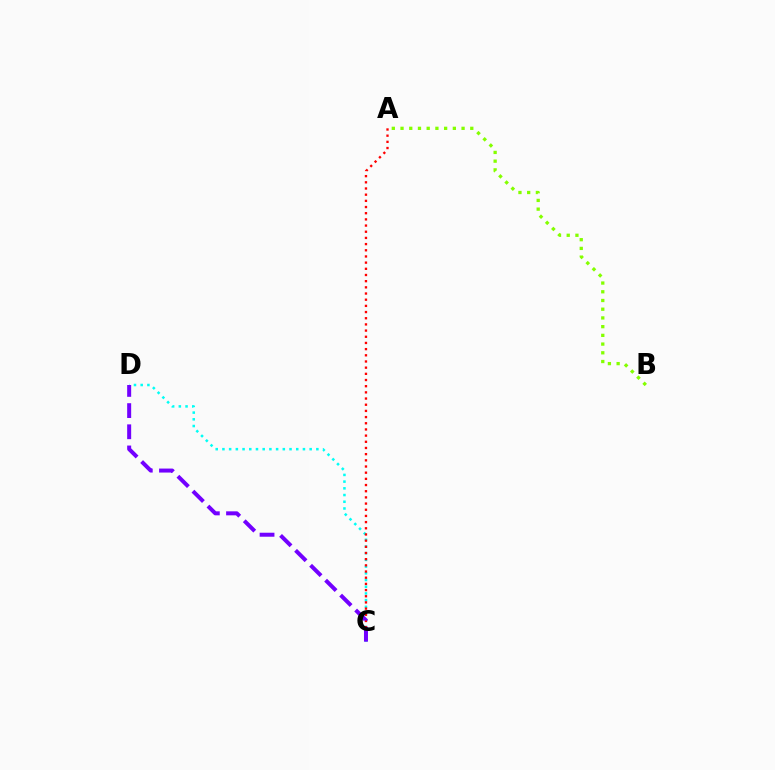{('C', 'D'): [{'color': '#00fff6', 'line_style': 'dotted', 'thickness': 1.82}, {'color': '#7200ff', 'line_style': 'dashed', 'thickness': 2.88}], ('A', 'C'): [{'color': '#ff0000', 'line_style': 'dotted', 'thickness': 1.68}], ('A', 'B'): [{'color': '#84ff00', 'line_style': 'dotted', 'thickness': 2.37}]}